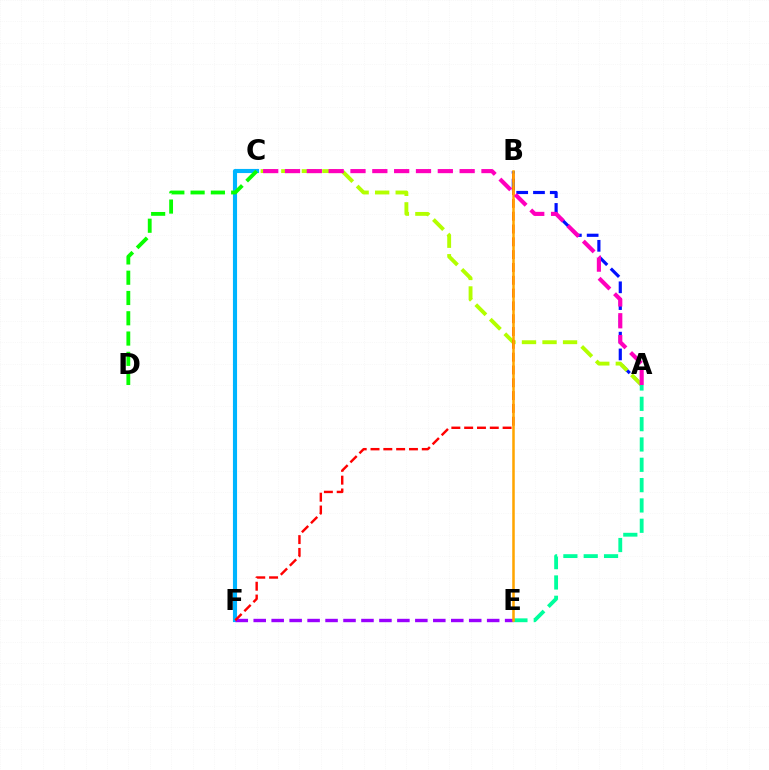{('A', 'B'): [{'color': '#0010ff', 'line_style': 'dashed', 'thickness': 2.28}], ('C', 'F'): [{'color': '#00b5ff', 'line_style': 'solid', 'thickness': 2.96}], ('C', 'D'): [{'color': '#08ff00', 'line_style': 'dashed', 'thickness': 2.75}], ('A', 'C'): [{'color': '#b3ff00', 'line_style': 'dashed', 'thickness': 2.79}, {'color': '#ff00bd', 'line_style': 'dashed', 'thickness': 2.97}], ('E', 'F'): [{'color': '#9b00ff', 'line_style': 'dashed', 'thickness': 2.44}], ('B', 'F'): [{'color': '#ff0000', 'line_style': 'dashed', 'thickness': 1.74}], ('A', 'E'): [{'color': '#00ff9d', 'line_style': 'dashed', 'thickness': 2.76}], ('B', 'E'): [{'color': '#ffa500', 'line_style': 'solid', 'thickness': 1.83}]}